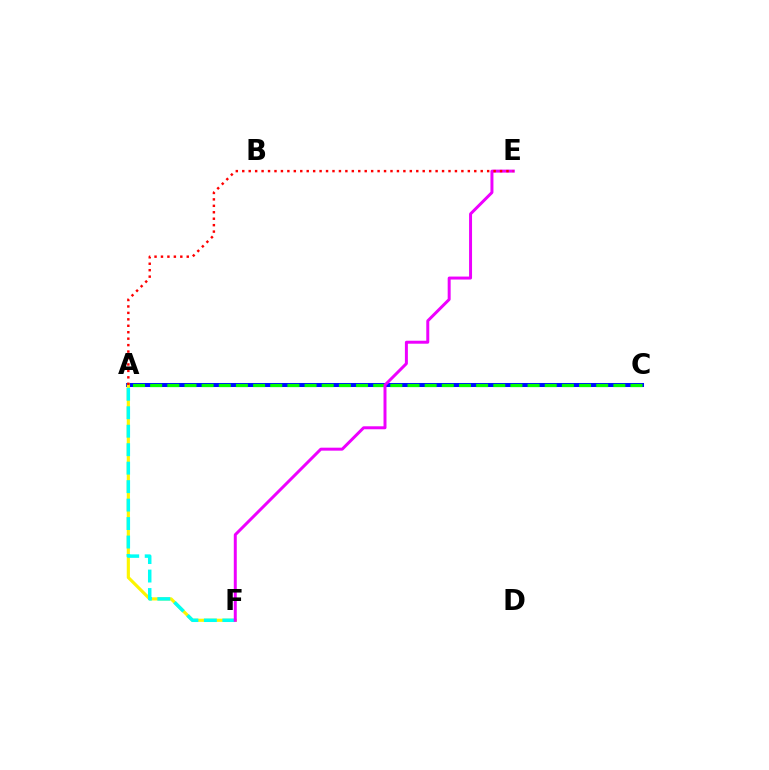{('A', 'C'): [{'color': '#0010ff', 'line_style': 'solid', 'thickness': 2.9}, {'color': '#08ff00', 'line_style': 'dashed', 'thickness': 2.33}], ('A', 'F'): [{'color': '#fcf500', 'line_style': 'solid', 'thickness': 2.27}, {'color': '#00fff6', 'line_style': 'dashed', 'thickness': 2.51}], ('E', 'F'): [{'color': '#ee00ff', 'line_style': 'solid', 'thickness': 2.14}], ('A', 'E'): [{'color': '#ff0000', 'line_style': 'dotted', 'thickness': 1.75}]}